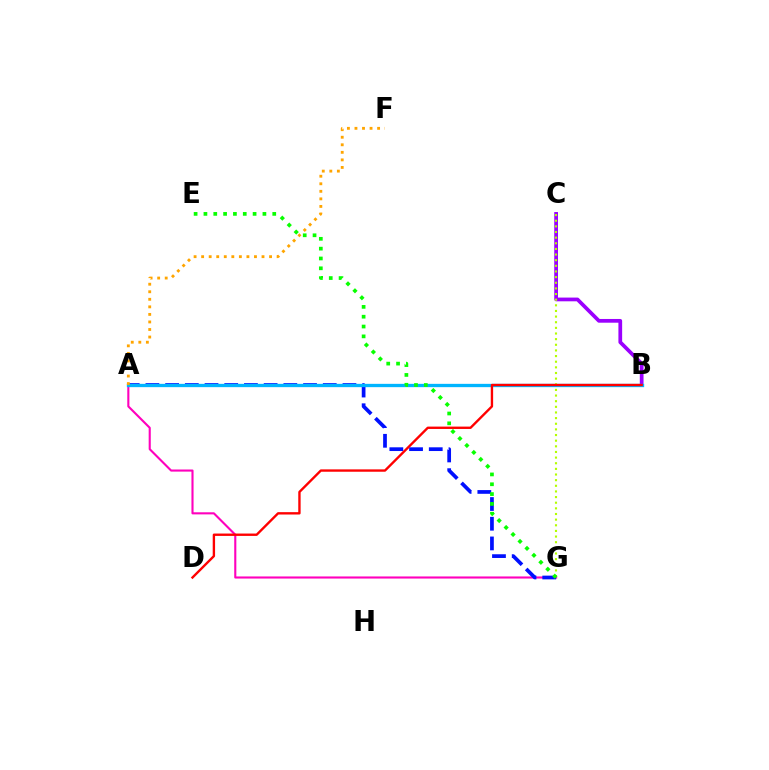{('A', 'B'): [{'color': '#00ff9d', 'line_style': 'dashed', 'thickness': 2.0}, {'color': '#00b5ff', 'line_style': 'solid', 'thickness': 2.38}], ('A', 'G'): [{'color': '#ff00bd', 'line_style': 'solid', 'thickness': 1.52}, {'color': '#0010ff', 'line_style': 'dashed', 'thickness': 2.68}], ('B', 'C'): [{'color': '#9b00ff', 'line_style': 'solid', 'thickness': 2.69}], ('A', 'F'): [{'color': '#ffa500', 'line_style': 'dotted', 'thickness': 2.05}], ('C', 'G'): [{'color': '#b3ff00', 'line_style': 'dotted', 'thickness': 1.53}], ('B', 'D'): [{'color': '#ff0000', 'line_style': 'solid', 'thickness': 1.7}], ('E', 'G'): [{'color': '#08ff00', 'line_style': 'dotted', 'thickness': 2.67}]}